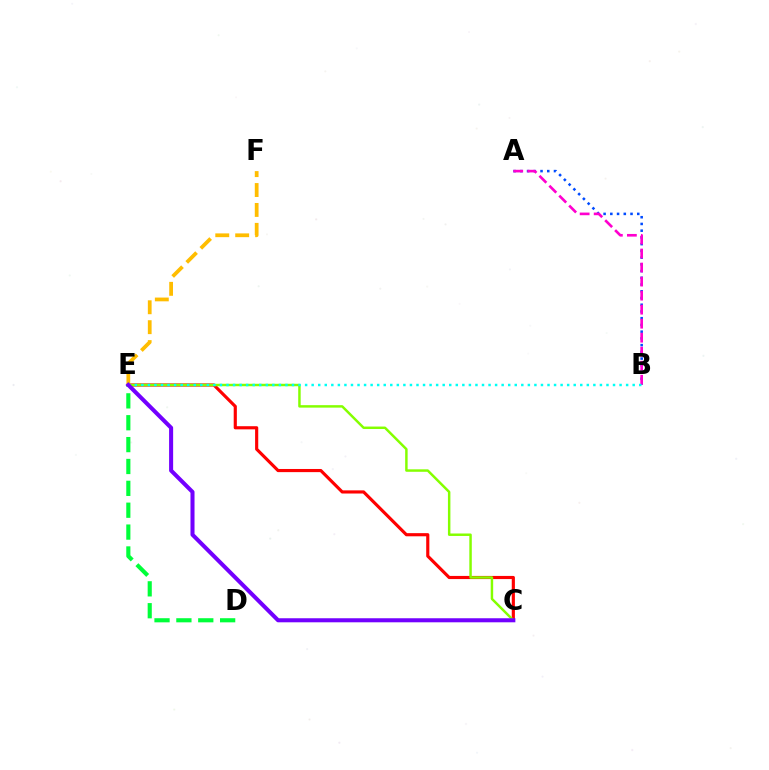{('C', 'E'): [{'color': '#ff0000', 'line_style': 'solid', 'thickness': 2.27}, {'color': '#84ff00', 'line_style': 'solid', 'thickness': 1.77}, {'color': '#7200ff', 'line_style': 'solid', 'thickness': 2.91}], ('A', 'B'): [{'color': '#004bff', 'line_style': 'dotted', 'thickness': 1.83}, {'color': '#ff00cf', 'line_style': 'dashed', 'thickness': 1.91}], ('D', 'E'): [{'color': '#00ff39', 'line_style': 'dashed', 'thickness': 2.97}], ('E', 'F'): [{'color': '#ffbd00', 'line_style': 'dashed', 'thickness': 2.71}], ('B', 'E'): [{'color': '#00fff6', 'line_style': 'dotted', 'thickness': 1.78}]}